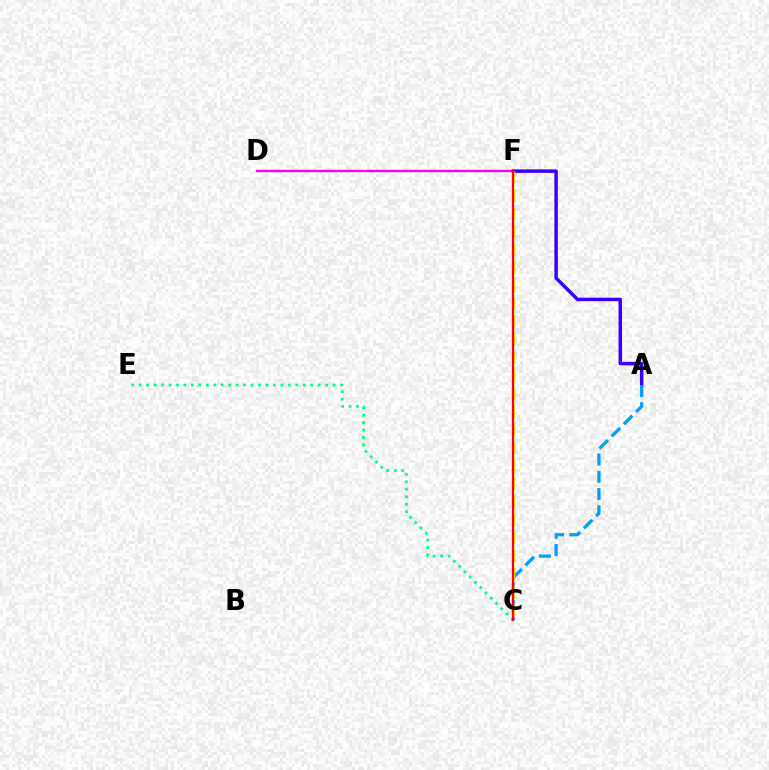{('D', 'F'): [{'color': '#ff00ed', 'line_style': 'solid', 'thickness': 1.69}], ('A', 'F'): [{'color': '#3700ff', 'line_style': 'solid', 'thickness': 2.5}], ('C', 'E'): [{'color': '#00ff86', 'line_style': 'dotted', 'thickness': 2.03}], ('C', 'F'): [{'color': '#4fff00', 'line_style': 'dashed', 'thickness': 1.54}, {'color': '#ffd500', 'line_style': 'dashed', 'thickness': 2.45}, {'color': '#ff0000', 'line_style': 'solid', 'thickness': 1.55}], ('A', 'C'): [{'color': '#009eff', 'line_style': 'dashed', 'thickness': 2.34}]}